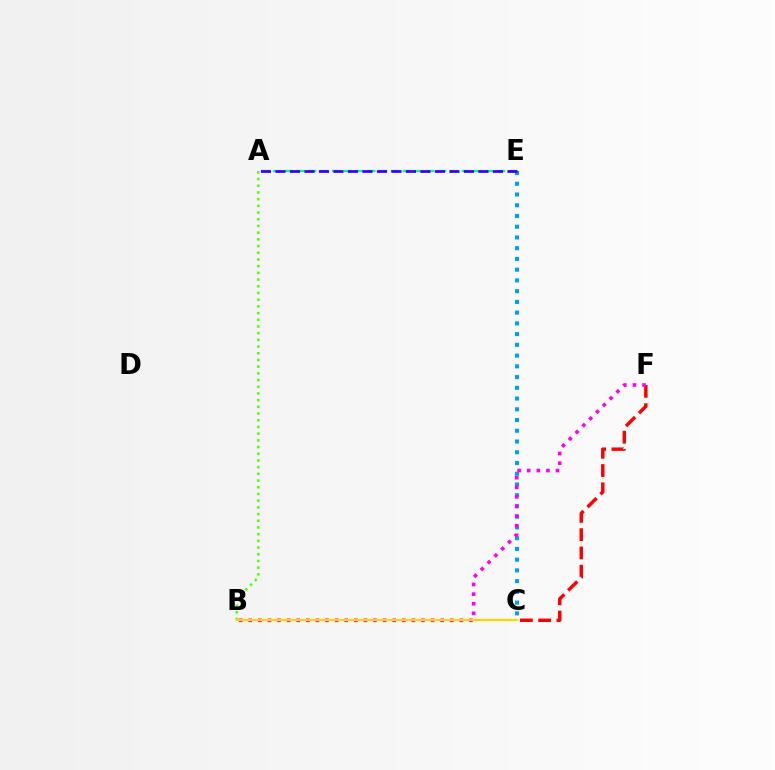{('A', 'E'): [{'color': '#00ff86', 'line_style': 'dashed', 'thickness': 1.6}, {'color': '#3700ff', 'line_style': 'dashed', 'thickness': 1.97}], ('C', 'F'): [{'color': '#ff0000', 'line_style': 'dashed', 'thickness': 2.48}], ('C', 'E'): [{'color': '#009eff', 'line_style': 'dotted', 'thickness': 2.92}], ('A', 'B'): [{'color': '#4fff00', 'line_style': 'dotted', 'thickness': 1.82}], ('B', 'F'): [{'color': '#ff00ed', 'line_style': 'dotted', 'thickness': 2.61}], ('B', 'C'): [{'color': '#ffd500', 'line_style': 'solid', 'thickness': 1.59}]}